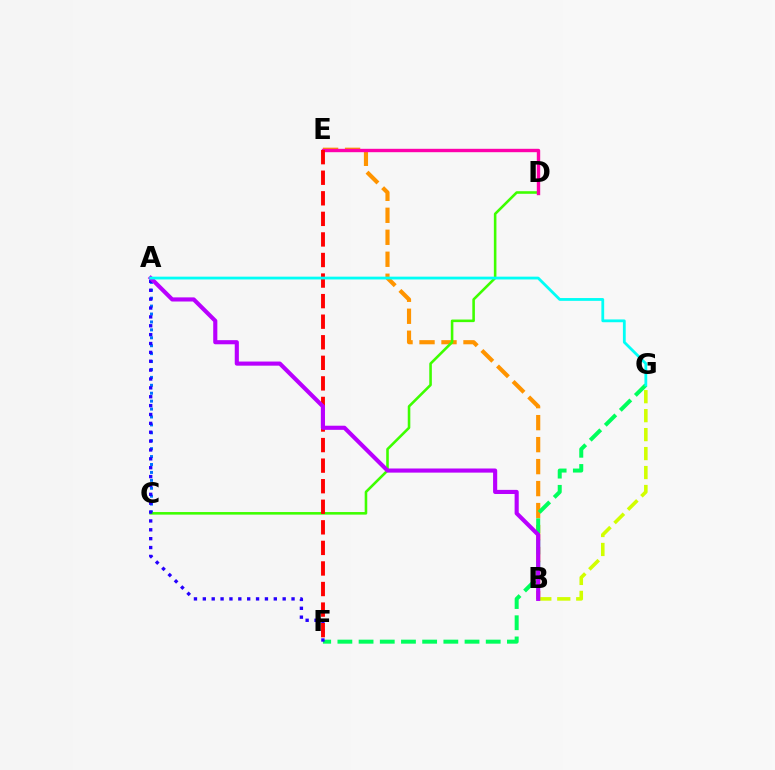{('B', 'E'): [{'color': '#ff9400', 'line_style': 'dashed', 'thickness': 2.99}], ('F', 'G'): [{'color': '#00ff5c', 'line_style': 'dashed', 'thickness': 2.88}], ('A', 'C'): [{'color': '#0074ff', 'line_style': 'dotted', 'thickness': 2.15}], ('C', 'D'): [{'color': '#3dff00', 'line_style': 'solid', 'thickness': 1.86}], ('A', 'F'): [{'color': '#2500ff', 'line_style': 'dotted', 'thickness': 2.41}], ('B', 'G'): [{'color': '#d1ff00', 'line_style': 'dashed', 'thickness': 2.58}], ('D', 'E'): [{'color': '#ff00ac', 'line_style': 'solid', 'thickness': 2.44}], ('E', 'F'): [{'color': '#ff0000', 'line_style': 'dashed', 'thickness': 2.79}], ('A', 'B'): [{'color': '#b900ff', 'line_style': 'solid', 'thickness': 2.97}], ('A', 'G'): [{'color': '#00fff6', 'line_style': 'solid', 'thickness': 2.01}]}